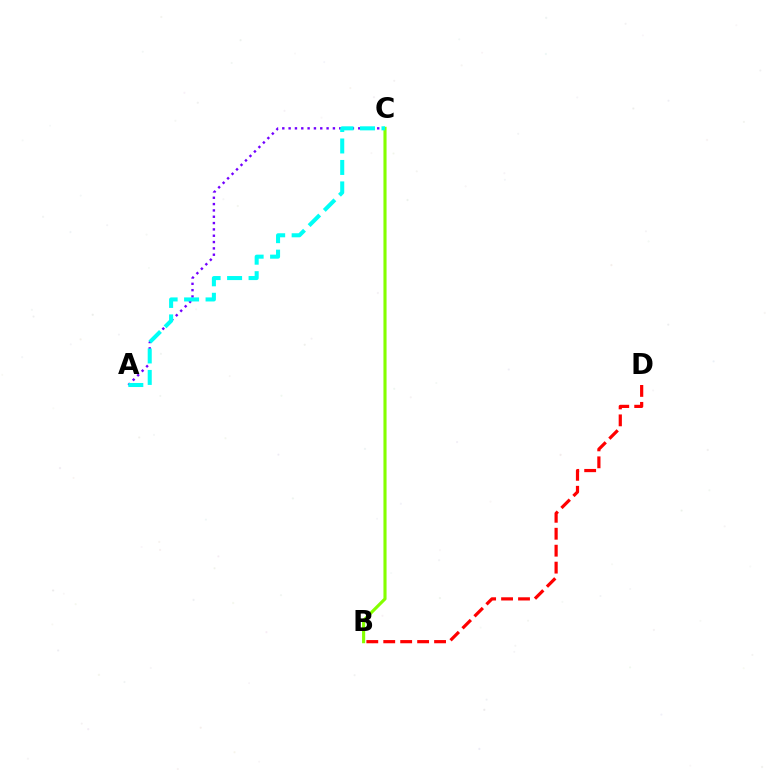{('A', 'C'): [{'color': '#7200ff', 'line_style': 'dotted', 'thickness': 1.72}, {'color': '#00fff6', 'line_style': 'dashed', 'thickness': 2.92}], ('B', 'D'): [{'color': '#ff0000', 'line_style': 'dashed', 'thickness': 2.3}], ('B', 'C'): [{'color': '#84ff00', 'line_style': 'solid', 'thickness': 2.25}]}